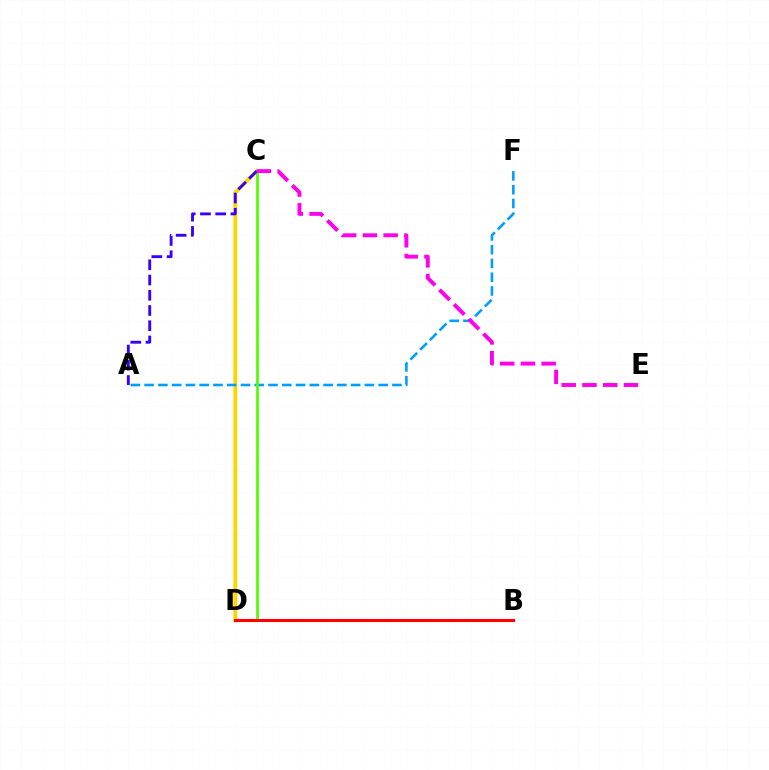{('B', 'D'): [{'color': '#00ff86', 'line_style': 'dashed', 'thickness': 2.03}, {'color': '#ff0000', 'line_style': 'solid', 'thickness': 2.23}], ('C', 'D'): [{'color': '#ffd500', 'line_style': 'solid', 'thickness': 2.78}, {'color': '#4fff00', 'line_style': 'solid', 'thickness': 1.97}], ('A', 'F'): [{'color': '#009eff', 'line_style': 'dashed', 'thickness': 1.87}], ('A', 'C'): [{'color': '#3700ff', 'line_style': 'dashed', 'thickness': 2.07}], ('C', 'E'): [{'color': '#ff00ed', 'line_style': 'dashed', 'thickness': 2.82}]}